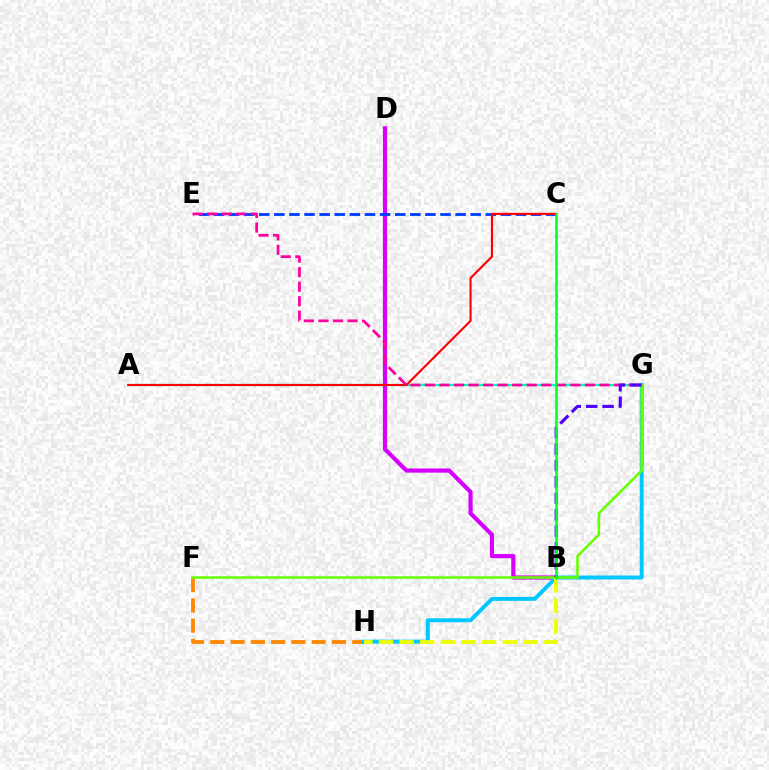{('A', 'G'): [{'color': '#00ffaf', 'line_style': 'solid', 'thickness': 1.59}], ('B', 'D'): [{'color': '#d600ff', 'line_style': 'solid', 'thickness': 3.0}], ('F', 'H'): [{'color': '#ff8800', 'line_style': 'dashed', 'thickness': 2.76}], ('G', 'H'): [{'color': '#00c7ff', 'line_style': 'solid', 'thickness': 2.84}], ('C', 'E'): [{'color': '#003fff', 'line_style': 'dashed', 'thickness': 2.05}], ('A', 'C'): [{'color': '#ff0000', 'line_style': 'solid', 'thickness': 1.53}], ('E', 'G'): [{'color': '#ff00a0', 'line_style': 'dashed', 'thickness': 1.98}], ('F', 'G'): [{'color': '#66ff00', 'line_style': 'solid', 'thickness': 1.83}], ('B', 'G'): [{'color': '#4f00ff', 'line_style': 'dashed', 'thickness': 2.23}], ('B', 'H'): [{'color': '#eeff00', 'line_style': 'dashed', 'thickness': 2.8}], ('B', 'C'): [{'color': '#00ff27', 'line_style': 'solid', 'thickness': 1.81}]}